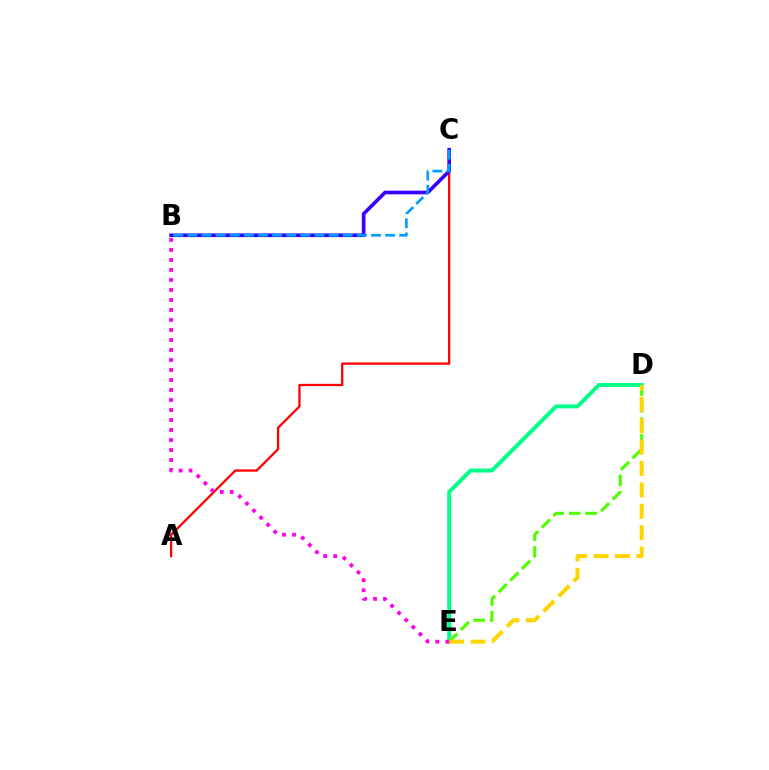{('A', 'C'): [{'color': '#ff0000', 'line_style': 'solid', 'thickness': 1.65}], ('D', 'E'): [{'color': '#00ff86', 'line_style': 'solid', 'thickness': 2.84}, {'color': '#4fff00', 'line_style': 'dashed', 'thickness': 2.24}, {'color': '#ffd500', 'line_style': 'dashed', 'thickness': 2.9}], ('B', 'C'): [{'color': '#3700ff', 'line_style': 'solid', 'thickness': 2.62}, {'color': '#009eff', 'line_style': 'dashed', 'thickness': 1.92}], ('B', 'E'): [{'color': '#ff00ed', 'line_style': 'dotted', 'thickness': 2.72}]}